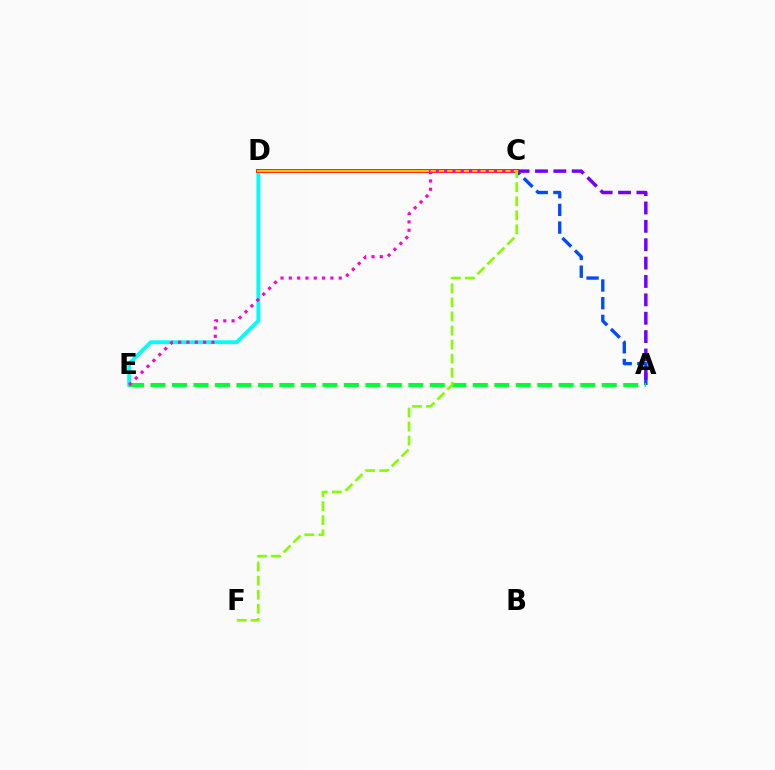{('D', 'E'): [{'color': '#00fff6', 'line_style': 'solid', 'thickness': 2.74}], ('A', 'C'): [{'color': '#004bff', 'line_style': 'dashed', 'thickness': 2.4}, {'color': '#7200ff', 'line_style': 'dashed', 'thickness': 2.5}], ('A', 'E'): [{'color': '#00ff39', 'line_style': 'dashed', 'thickness': 2.92}], ('C', 'D'): [{'color': '#ff0000', 'line_style': 'solid', 'thickness': 2.76}, {'color': '#ffbd00', 'line_style': 'solid', 'thickness': 1.66}], ('C', 'E'): [{'color': '#ff00cf', 'line_style': 'dotted', 'thickness': 2.26}], ('C', 'F'): [{'color': '#84ff00', 'line_style': 'dashed', 'thickness': 1.91}]}